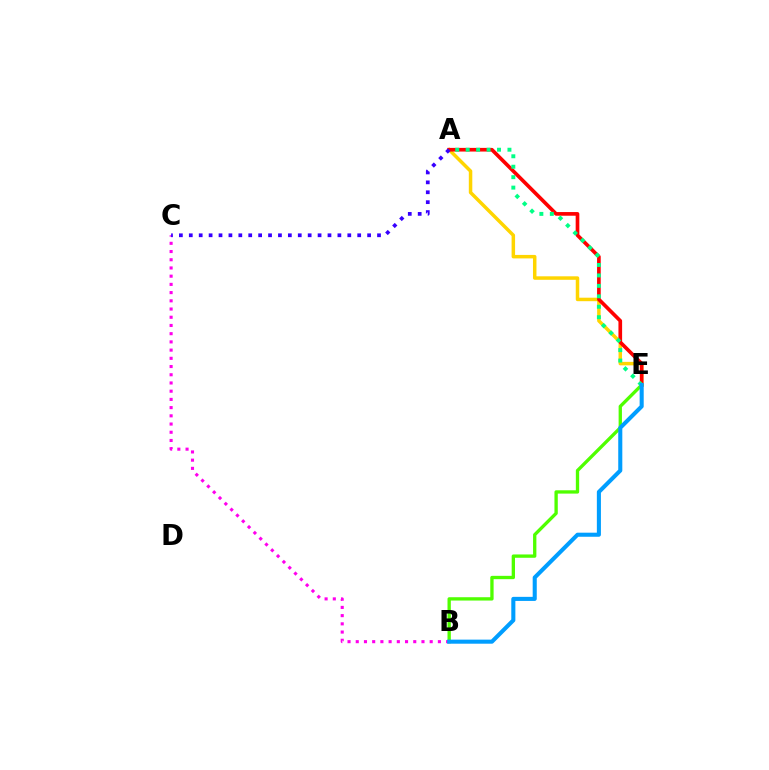{('A', 'E'): [{'color': '#ffd500', 'line_style': 'solid', 'thickness': 2.51}, {'color': '#ff0000', 'line_style': 'solid', 'thickness': 2.64}, {'color': '#00ff86', 'line_style': 'dotted', 'thickness': 2.84}], ('B', 'E'): [{'color': '#4fff00', 'line_style': 'solid', 'thickness': 2.39}, {'color': '#009eff', 'line_style': 'solid', 'thickness': 2.93}], ('B', 'C'): [{'color': '#ff00ed', 'line_style': 'dotted', 'thickness': 2.23}], ('A', 'C'): [{'color': '#3700ff', 'line_style': 'dotted', 'thickness': 2.69}]}